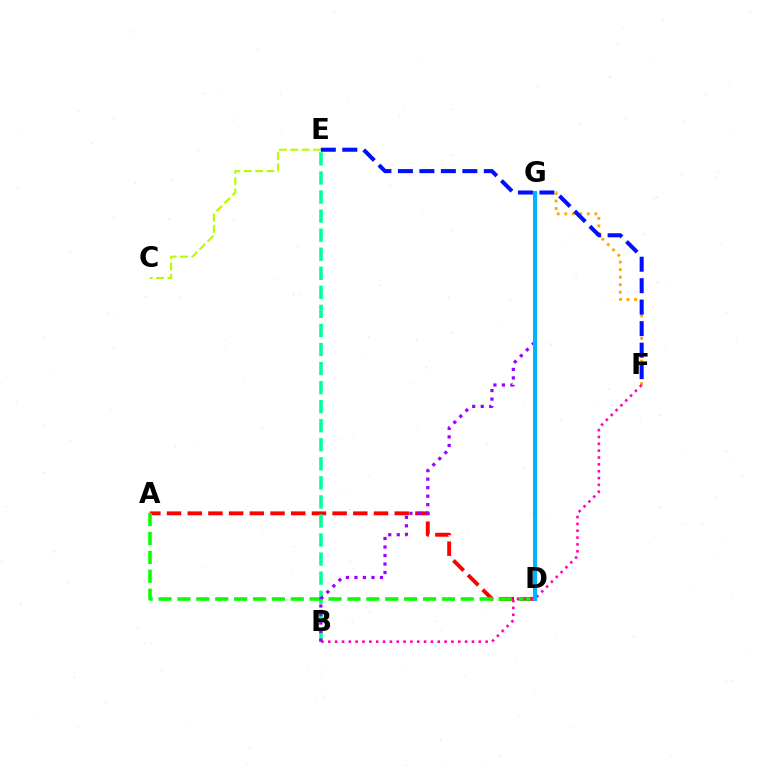{('C', 'E'): [{'color': '#b3ff00', 'line_style': 'dashed', 'thickness': 1.54}], ('A', 'D'): [{'color': '#ff0000', 'line_style': 'dashed', 'thickness': 2.81}, {'color': '#08ff00', 'line_style': 'dashed', 'thickness': 2.57}], ('F', 'G'): [{'color': '#ffa500', 'line_style': 'dotted', 'thickness': 2.04}], ('B', 'E'): [{'color': '#00ff9d', 'line_style': 'dashed', 'thickness': 2.59}], ('B', 'F'): [{'color': '#ff00bd', 'line_style': 'dotted', 'thickness': 1.86}], ('B', 'G'): [{'color': '#9b00ff', 'line_style': 'dotted', 'thickness': 2.31}], ('E', 'F'): [{'color': '#0010ff', 'line_style': 'dashed', 'thickness': 2.92}], ('D', 'G'): [{'color': '#00b5ff', 'line_style': 'solid', 'thickness': 2.93}]}